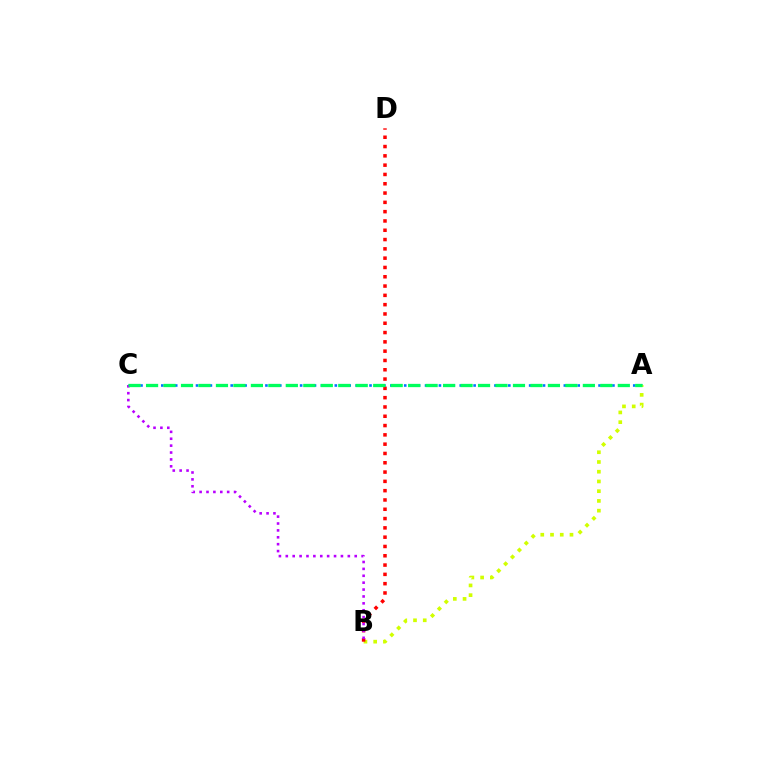{('A', 'C'): [{'color': '#0074ff', 'line_style': 'dotted', 'thickness': 1.89}, {'color': '#00ff5c', 'line_style': 'dashed', 'thickness': 2.37}], ('A', 'B'): [{'color': '#d1ff00', 'line_style': 'dotted', 'thickness': 2.65}], ('B', 'D'): [{'color': '#ff0000', 'line_style': 'dotted', 'thickness': 2.53}], ('B', 'C'): [{'color': '#b900ff', 'line_style': 'dotted', 'thickness': 1.87}]}